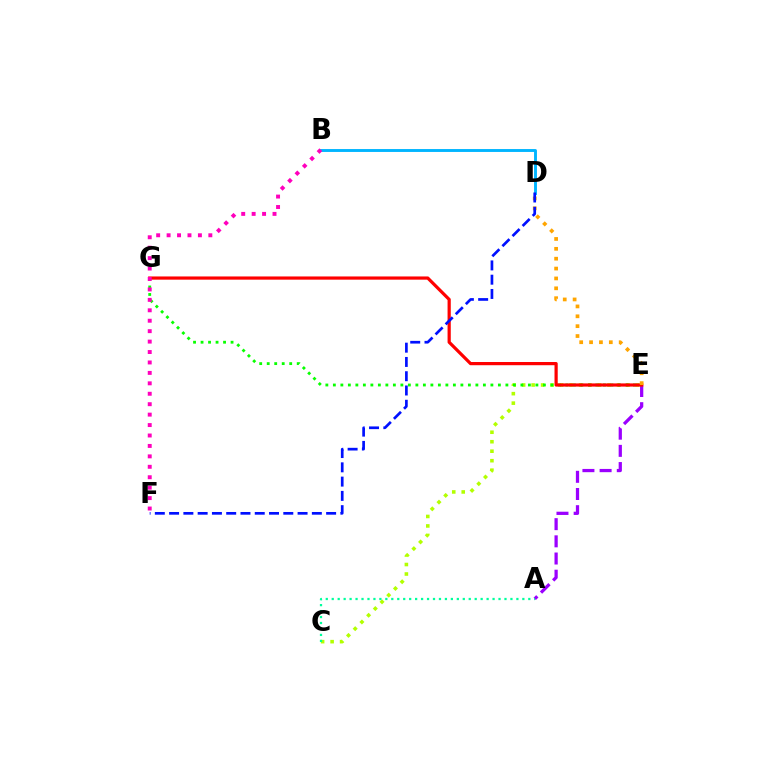{('A', 'E'): [{'color': '#9b00ff', 'line_style': 'dashed', 'thickness': 2.33}], ('C', 'E'): [{'color': '#b3ff00', 'line_style': 'dotted', 'thickness': 2.58}], ('B', 'D'): [{'color': '#00b5ff', 'line_style': 'solid', 'thickness': 2.08}], ('E', 'G'): [{'color': '#08ff00', 'line_style': 'dotted', 'thickness': 2.04}, {'color': '#ff0000', 'line_style': 'solid', 'thickness': 2.31}], ('B', 'F'): [{'color': '#ff00bd', 'line_style': 'dotted', 'thickness': 2.83}], ('D', 'E'): [{'color': '#ffa500', 'line_style': 'dotted', 'thickness': 2.68}], ('D', 'F'): [{'color': '#0010ff', 'line_style': 'dashed', 'thickness': 1.94}], ('A', 'C'): [{'color': '#00ff9d', 'line_style': 'dotted', 'thickness': 1.62}]}